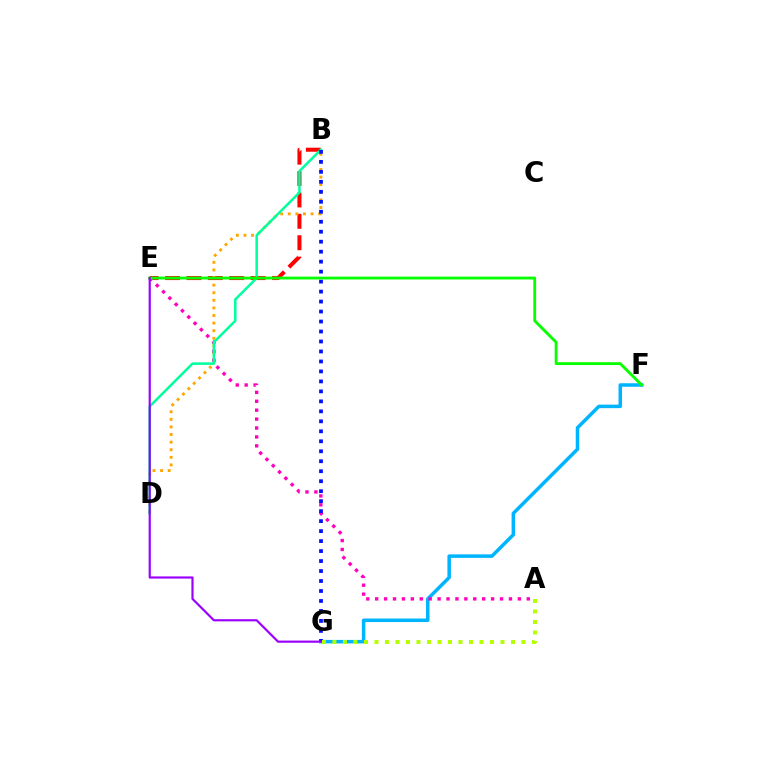{('B', 'E'): [{'color': '#ff0000', 'line_style': 'dashed', 'thickness': 2.91}], ('F', 'G'): [{'color': '#00b5ff', 'line_style': 'solid', 'thickness': 2.53}], ('B', 'D'): [{'color': '#ffa500', 'line_style': 'dotted', 'thickness': 2.06}, {'color': '#00ff9d', 'line_style': 'solid', 'thickness': 1.8}], ('A', 'E'): [{'color': '#ff00bd', 'line_style': 'dotted', 'thickness': 2.42}], ('B', 'G'): [{'color': '#0010ff', 'line_style': 'dotted', 'thickness': 2.71}], ('A', 'G'): [{'color': '#b3ff00', 'line_style': 'dotted', 'thickness': 2.85}], ('E', 'F'): [{'color': '#08ff00', 'line_style': 'solid', 'thickness': 2.05}], ('E', 'G'): [{'color': '#9b00ff', 'line_style': 'solid', 'thickness': 1.57}]}